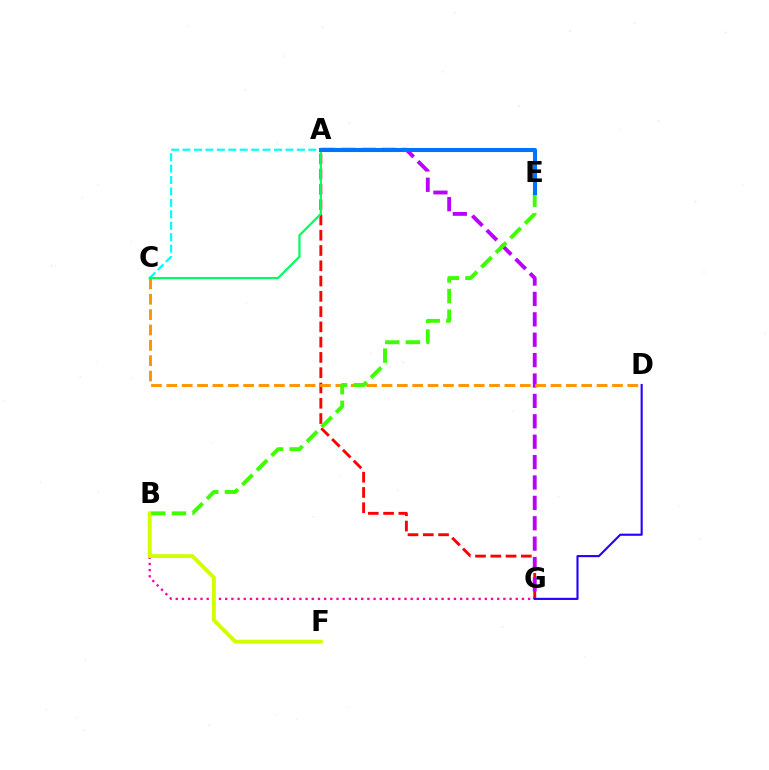{('A', 'G'): [{'color': '#ff0000', 'line_style': 'dashed', 'thickness': 2.08}, {'color': '#b900ff', 'line_style': 'dashed', 'thickness': 2.77}], ('A', 'C'): [{'color': '#00fff6', 'line_style': 'dashed', 'thickness': 1.55}, {'color': '#00ff5c', 'line_style': 'solid', 'thickness': 1.6}], ('B', 'G'): [{'color': '#ff00ac', 'line_style': 'dotted', 'thickness': 1.68}], ('B', 'F'): [{'color': '#d1ff00', 'line_style': 'solid', 'thickness': 2.79}], ('C', 'D'): [{'color': '#ff9400', 'line_style': 'dashed', 'thickness': 2.09}], ('B', 'E'): [{'color': '#3dff00', 'line_style': 'dashed', 'thickness': 2.8}], ('A', 'E'): [{'color': '#0074ff', 'line_style': 'solid', 'thickness': 2.93}], ('D', 'G'): [{'color': '#2500ff', 'line_style': 'solid', 'thickness': 1.52}]}